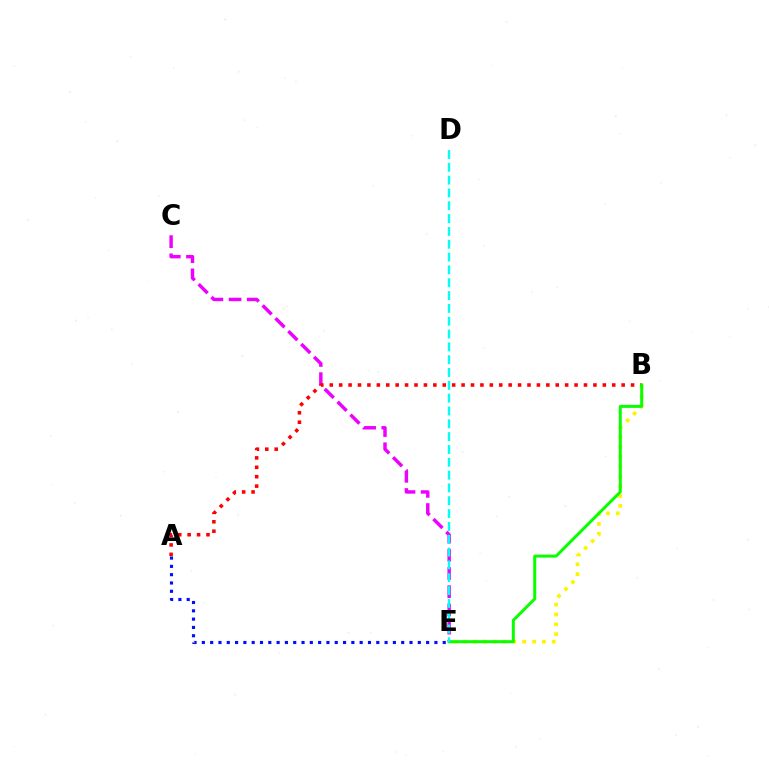{('C', 'E'): [{'color': '#ee00ff', 'line_style': 'dashed', 'thickness': 2.47}], ('B', 'E'): [{'color': '#fcf500', 'line_style': 'dotted', 'thickness': 2.67}, {'color': '#08ff00', 'line_style': 'solid', 'thickness': 2.15}], ('A', 'B'): [{'color': '#ff0000', 'line_style': 'dotted', 'thickness': 2.56}], ('A', 'E'): [{'color': '#0010ff', 'line_style': 'dotted', 'thickness': 2.26}], ('D', 'E'): [{'color': '#00fff6', 'line_style': 'dashed', 'thickness': 1.74}]}